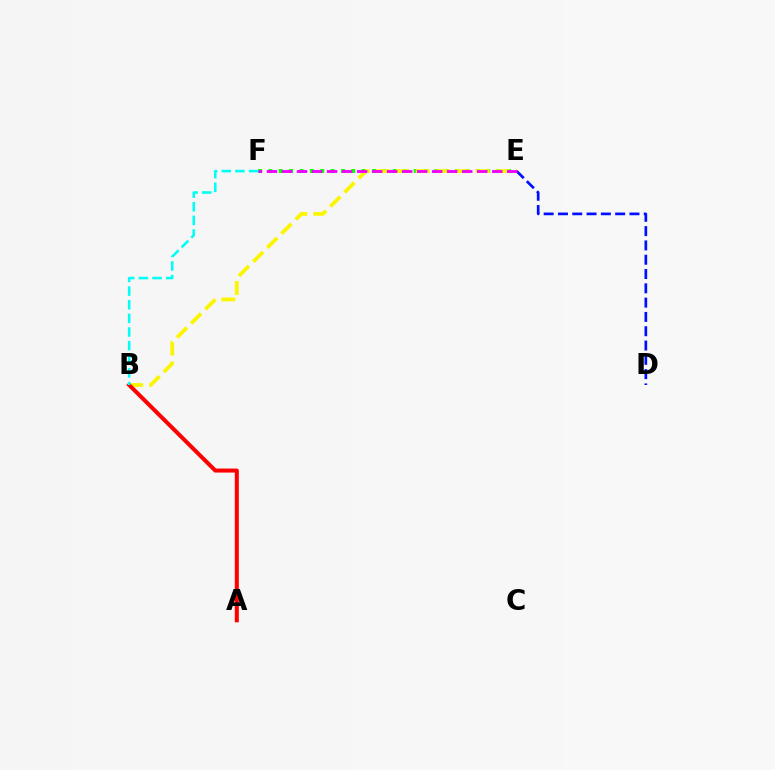{('E', 'F'): [{'color': '#08ff00', 'line_style': 'dotted', 'thickness': 2.82}, {'color': '#ee00ff', 'line_style': 'dashed', 'thickness': 2.04}], ('D', 'E'): [{'color': '#0010ff', 'line_style': 'dashed', 'thickness': 1.94}], ('B', 'E'): [{'color': '#fcf500', 'line_style': 'dashed', 'thickness': 2.72}], ('A', 'B'): [{'color': '#ff0000', 'line_style': 'solid', 'thickness': 2.9}], ('B', 'F'): [{'color': '#00fff6', 'line_style': 'dashed', 'thickness': 1.85}]}